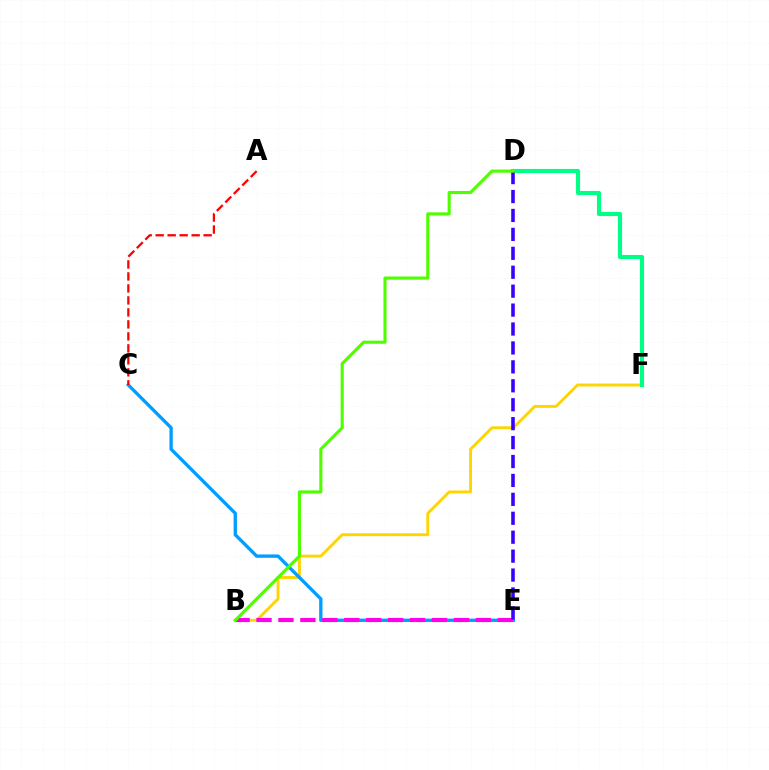{('B', 'F'): [{'color': '#ffd500', 'line_style': 'solid', 'thickness': 2.09}], ('D', 'F'): [{'color': '#00ff86', 'line_style': 'solid', 'thickness': 2.98}], ('C', 'E'): [{'color': '#009eff', 'line_style': 'solid', 'thickness': 2.4}], ('B', 'E'): [{'color': '#ff00ed', 'line_style': 'dashed', 'thickness': 2.98}], ('D', 'E'): [{'color': '#3700ff', 'line_style': 'dashed', 'thickness': 2.57}], ('B', 'D'): [{'color': '#4fff00', 'line_style': 'solid', 'thickness': 2.24}], ('A', 'C'): [{'color': '#ff0000', 'line_style': 'dashed', 'thickness': 1.63}]}